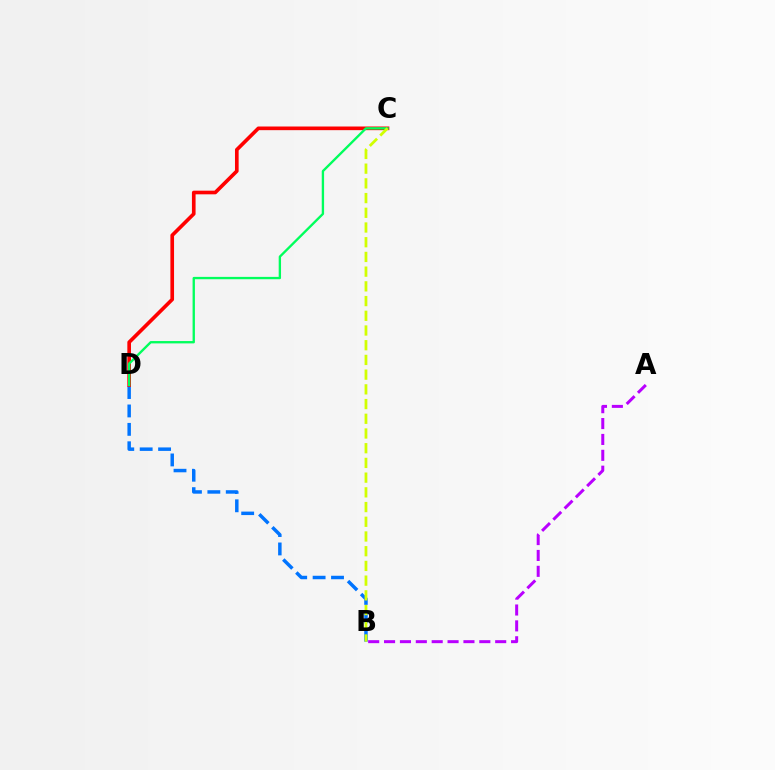{('B', 'D'): [{'color': '#0074ff', 'line_style': 'dashed', 'thickness': 2.5}], ('C', 'D'): [{'color': '#ff0000', 'line_style': 'solid', 'thickness': 2.63}, {'color': '#00ff5c', 'line_style': 'solid', 'thickness': 1.69}], ('A', 'B'): [{'color': '#b900ff', 'line_style': 'dashed', 'thickness': 2.16}], ('B', 'C'): [{'color': '#d1ff00', 'line_style': 'dashed', 'thickness': 2.0}]}